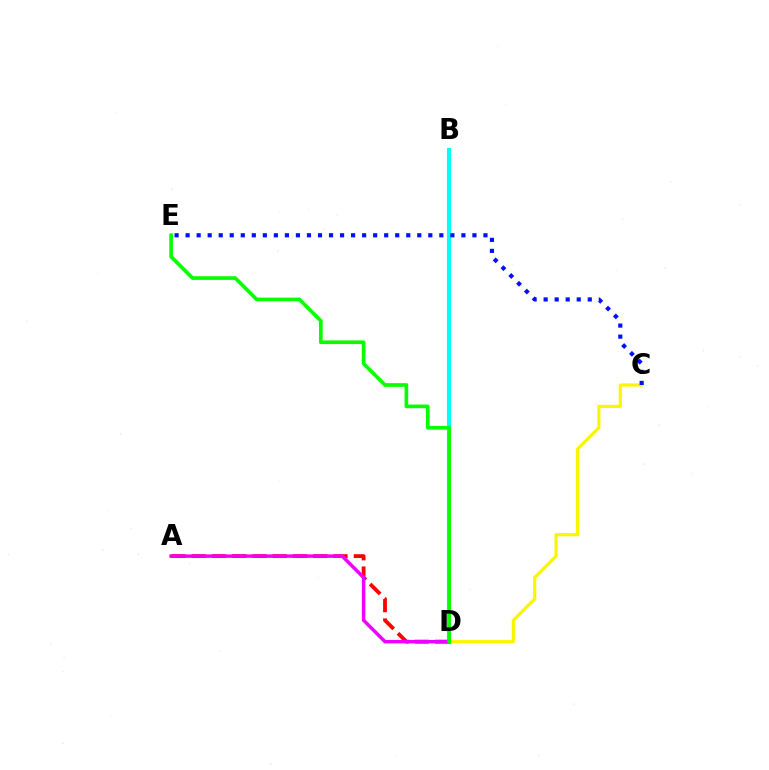{('B', 'D'): [{'color': '#00fff6', 'line_style': 'solid', 'thickness': 2.98}], ('C', 'D'): [{'color': '#fcf500', 'line_style': 'solid', 'thickness': 2.28}], ('A', 'D'): [{'color': '#ff0000', 'line_style': 'dashed', 'thickness': 2.75}, {'color': '#ee00ff', 'line_style': 'solid', 'thickness': 2.49}], ('C', 'E'): [{'color': '#0010ff', 'line_style': 'dotted', 'thickness': 3.0}], ('D', 'E'): [{'color': '#08ff00', 'line_style': 'solid', 'thickness': 2.65}]}